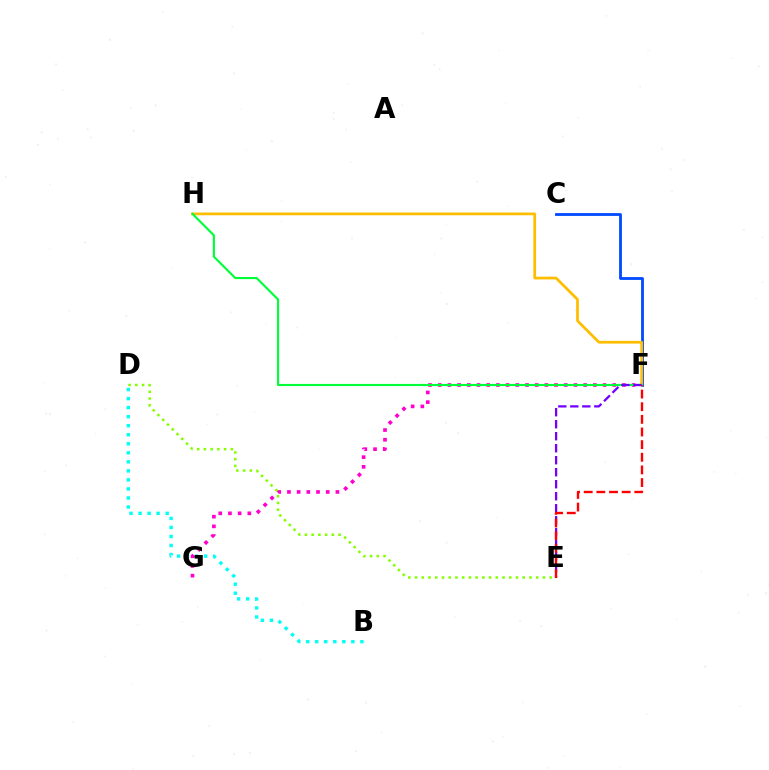{('C', 'F'): [{'color': '#004bff', 'line_style': 'solid', 'thickness': 2.02}], ('F', 'G'): [{'color': '#ff00cf', 'line_style': 'dotted', 'thickness': 2.63}], ('D', 'E'): [{'color': '#84ff00', 'line_style': 'dotted', 'thickness': 1.83}], ('F', 'H'): [{'color': '#ffbd00', 'line_style': 'solid', 'thickness': 1.97}, {'color': '#00ff39', 'line_style': 'solid', 'thickness': 1.55}], ('B', 'D'): [{'color': '#00fff6', 'line_style': 'dotted', 'thickness': 2.45}], ('E', 'F'): [{'color': '#7200ff', 'line_style': 'dashed', 'thickness': 1.63}, {'color': '#ff0000', 'line_style': 'dashed', 'thickness': 1.72}]}